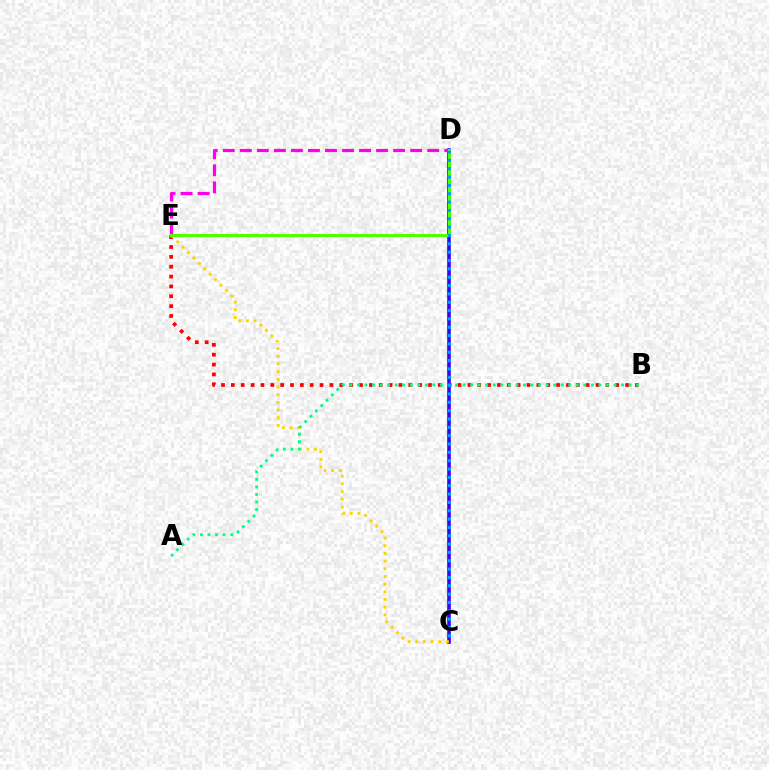{('B', 'E'): [{'color': '#ff0000', 'line_style': 'dotted', 'thickness': 2.68}], ('C', 'D'): [{'color': '#3700ff', 'line_style': 'solid', 'thickness': 2.59}, {'color': '#009eff', 'line_style': 'dotted', 'thickness': 2.27}], ('D', 'E'): [{'color': '#ff00ed', 'line_style': 'dashed', 'thickness': 2.31}, {'color': '#4fff00', 'line_style': 'solid', 'thickness': 2.23}], ('C', 'E'): [{'color': '#ffd500', 'line_style': 'dotted', 'thickness': 2.08}], ('A', 'B'): [{'color': '#00ff86', 'line_style': 'dotted', 'thickness': 2.05}]}